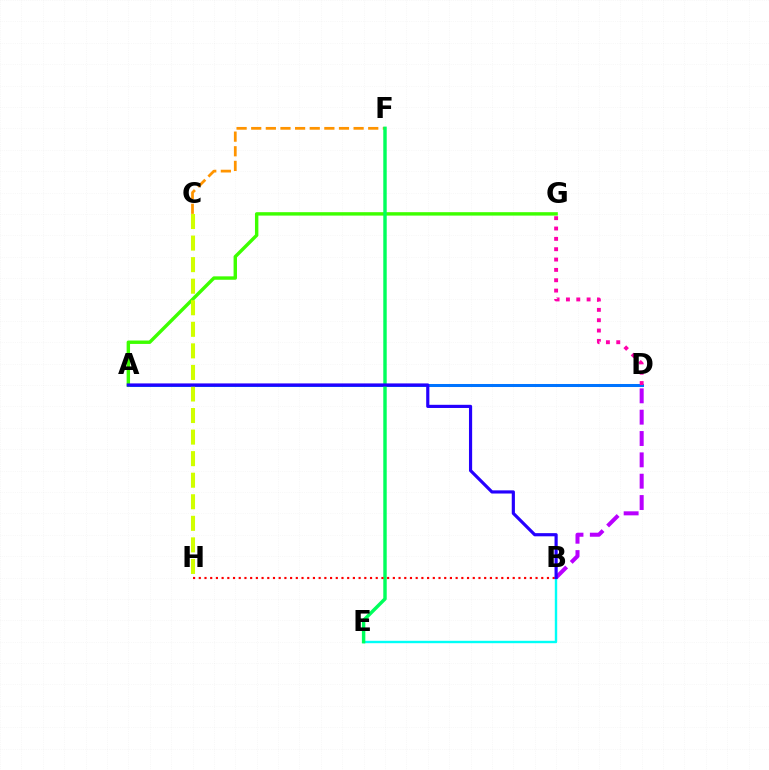{('A', 'D'): [{'color': '#0074ff', 'line_style': 'solid', 'thickness': 2.18}], ('B', 'E'): [{'color': '#00fff6', 'line_style': 'solid', 'thickness': 1.73}], ('B', 'D'): [{'color': '#b900ff', 'line_style': 'dashed', 'thickness': 2.9}], ('C', 'F'): [{'color': '#ff9400', 'line_style': 'dashed', 'thickness': 1.99}], ('A', 'G'): [{'color': '#3dff00', 'line_style': 'solid', 'thickness': 2.46}], ('C', 'H'): [{'color': '#d1ff00', 'line_style': 'dashed', 'thickness': 2.93}], ('E', 'F'): [{'color': '#00ff5c', 'line_style': 'solid', 'thickness': 2.47}], ('B', 'H'): [{'color': '#ff0000', 'line_style': 'dotted', 'thickness': 1.55}], ('D', 'G'): [{'color': '#ff00ac', 'line_style': 'dotted', 'thickness': 2.81}], ('A', 'B'): [{'color': '#2500ff', 'line_style': 'solid', 'thickness': 2.28}]}